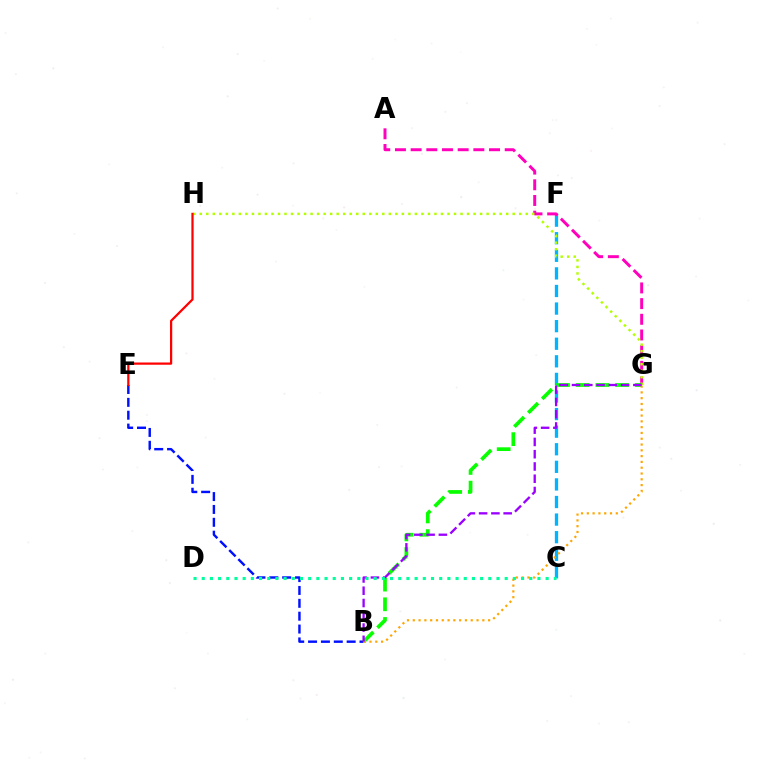{('C', 'F'): [{'color': '#00b5ff', 'line_style': 'dashed', 'thickness': 2.39}], ('A', 'G'): [{'color': '#ff00bd', 'line_style': 'dashed', 'thickness': 2.13}], ('B', 'E'): [{'color': '#0010ff', 'line_style': 'dashed', 'thickness': 1.75}], ('G', 'H'): [{'color': '#b3ff00', 'line_style': 'dotted', 'thickness': 1.77}], ('E', 'H'): [{'color': '#ff0000', 'line_style': 'solid', 'thickness': 1.61}], ('B', 'G'): [{'color': '#08ff00', 'line_style': 'dashed', 'thickness': 2.67}, {'color': '#ffa500', 'line_style': 'dotted', 'thickness': 1.57}, {'color': '#9b00ff', 'line_style': 'dashed', 'thickness': 1.67}], ('C', 'D'): [{'color': '#00ff9d', 'line_style': 'dotted', 'thickness': 2.22}]}